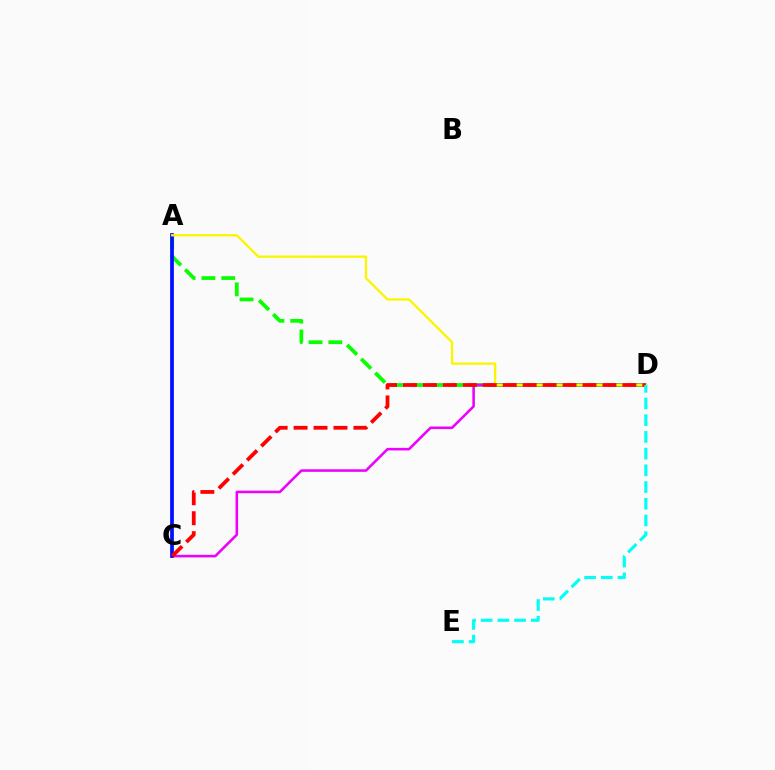{('A', 'D'): [{'color': '#08ff00', 'line_style': 'dashed', 'thickness': 2.69}, {'color': '#fcf500', 'line_style': 'solid', 'thickness': 1.67}], ('C', 'D'): [{'color': '#ee00ff', 'line_style': 'solid', 'thickness': 1.84}, {'color': '#ff0000', 'line_style': 'dashed', 'thickness': 2.71}], ('A', 'C'): [{'color': '#0010ff', 'line_style': 'solid', 'thickness': 2.69}], ('D', 'E'): [{'color': '#00fff6', 'line_style': 'dashed', 'thickness': 2.27}]}